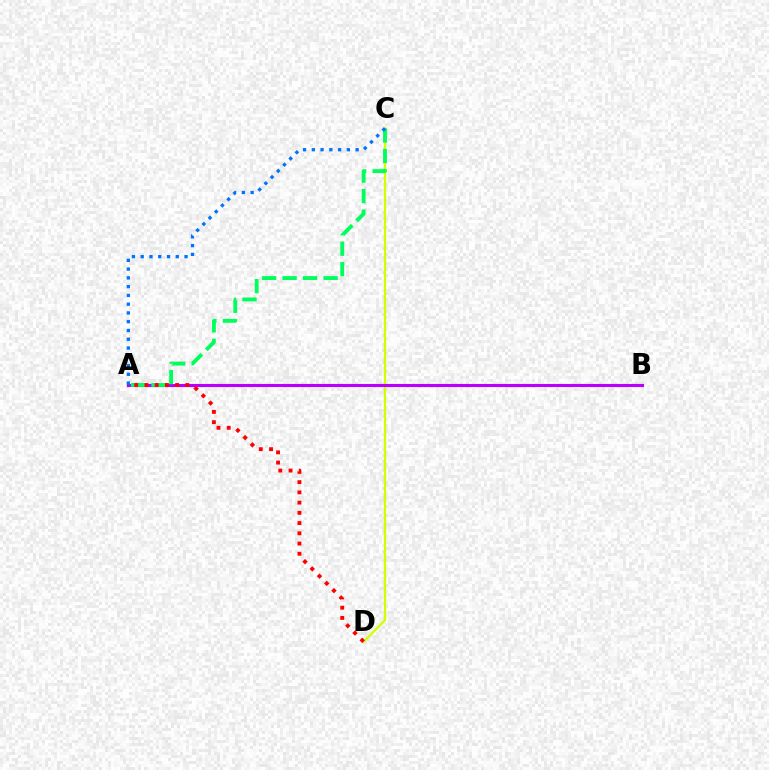{('C', 'D'): [{'color': '#d1ff00', 'line_style': 'solid', 'thickness': 1.64}], ('A', 'B'): [{'color': '#b900ff', 'line_style': 'solid', 'thickness': 2.23}], ('A', 'C'): [{'color': '#00ff5c', 'line_style': 'dashed', 'thickness': 2.78}, {'color': '#0074ff', 'line_style': 'dotted', 'thickness': 2.38}], ('A', 'D'): [{'color': '#ff0000', 'line_style': 'dotted', 'thickness': 2.78}]}